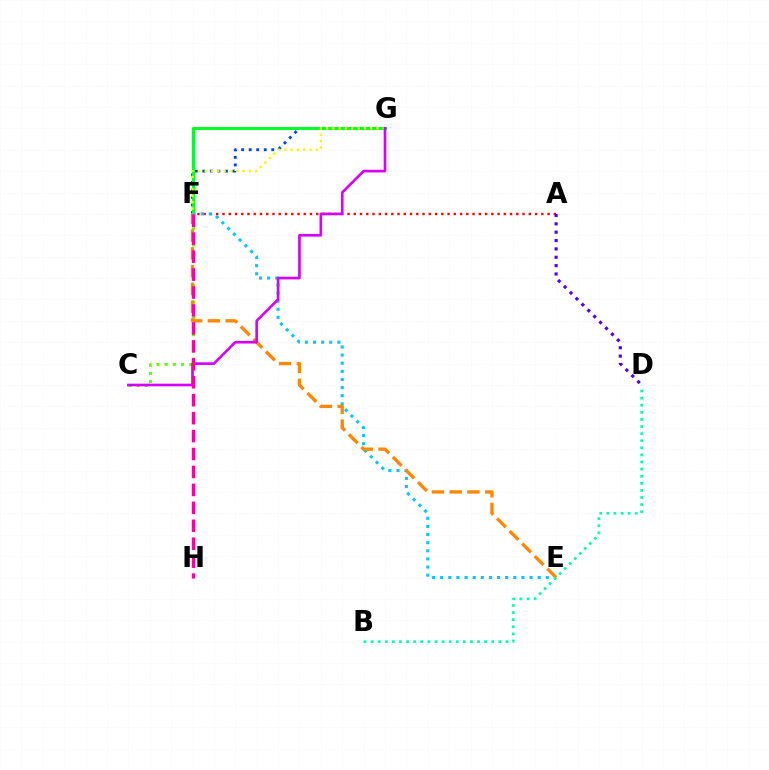{('C', 'F'): [{'color': '#66ff00', 'line_style': 'dotted', 'thickness': 2.22}], ('A', 'F'): [{'color': '#ff0000', 'line_style': 'dotted', 'thickness': 1.7}], ('F', 'G'): [{'color': '#003fff', 'line_style': 'dotted', 'thickness': 2.04}, {'color': '#00ff27', 'line_style': 'solid', 'thickness': 2.2}, {'color': '#eeff00', 'line_style': 'dotted', 'thickness': 1.72}], ('E', 'F'): [{'color': '#00c7ff', 'line_style': 'dotted', 'thickness': 2.21}, {'color': '#ff8800', 'line_style': 'dashed', 'thickness': 2.41}], ('A', 'D'): [{'color': '#4f00ff', 'line_style': 'dotted', 'thickness': 2.27}], ('C', 'G'): [{'color': '#d600ff', 'line_style': 'solid', 'thickness': 1.91}], ('B', 'D'): [{'color': '#00ffaf', 'line_style': 'dotted', 'thickness': 1.93}], ('F', 'H'): [{'color': '#ff00a0', 'line_style': 'dashed', 'thickness': 2.44}]}